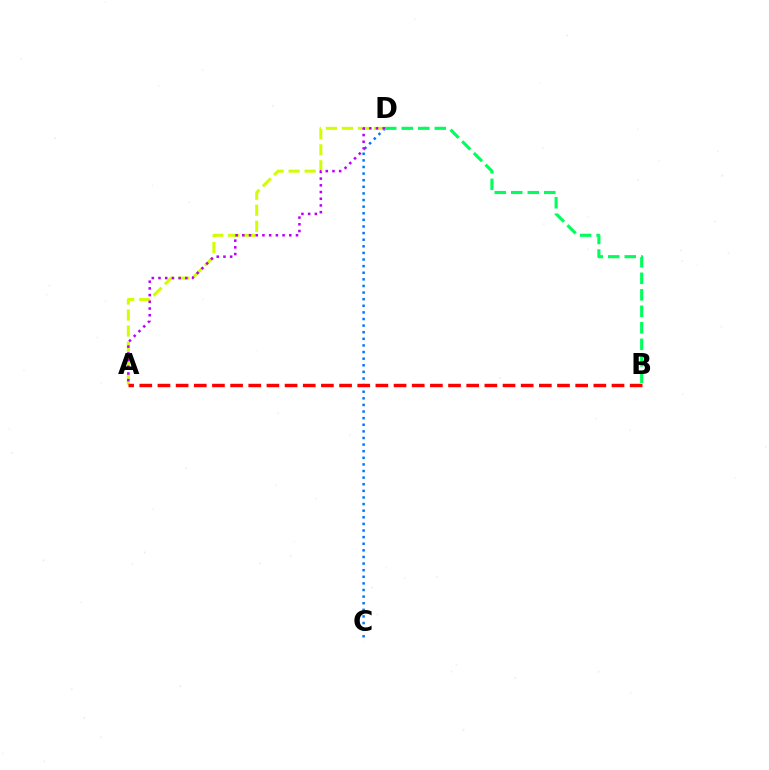{('C', 'D'): [{'color': '#0074ff', 'line_style': 'dotted', 'thickness': 1.8}], ('B', 'D'): [{'color': '#00ff5c', 'line_style': 'dashed', 'thickness': 2.24}], ('A', 'D'): [{'color': '#d1ff00', 'line_style': 'dashed', 'thickness': 2.17}, {'color': '#b900ff', 'line_style': 'dotted', 'thickness': 1.82}], ('A', 'B'): [{'color': '#ff0000', 'line_style': 'dashed', 'thickness': 2.47}]}